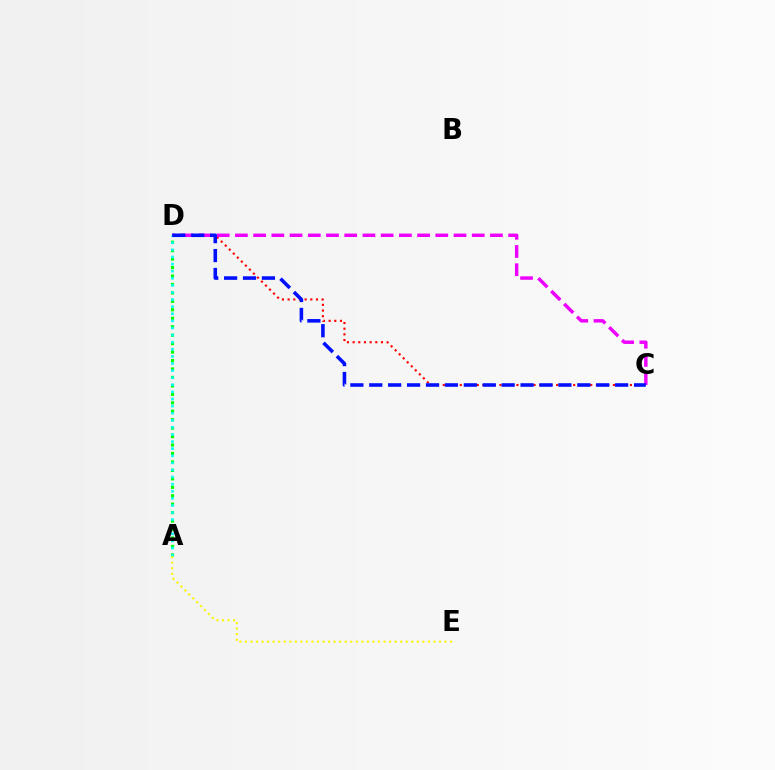{('C', 'D'): [{'color': '#ff0000', 'line_style': 'dotted', 'thickness': 1.54}, {'color': '#ee00ff', 'line_style': 'dashed', 'thickness': 2.47}, {'color': '#0010ff', 'line_style': 'dashed', 'thickness': 2.57}], ('A', 'D'): [{'color': '#08ff00', 'line_style': 'dotted', 'thickness': 2.3}, {'color': '#00fff6', 'line_style': 'dotted', 'thickness': 1.93}], ('A', 'E'): [{'color': '#fcf500', 'line_style': 'dotted', 'thickness': 1.51}]}